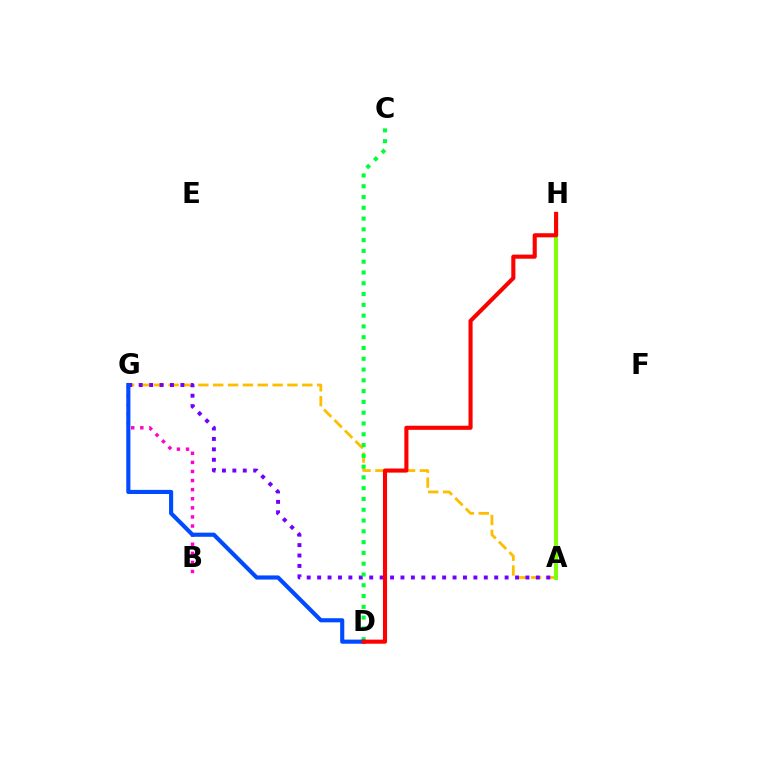{('A', 'G'): [{'color': '#ffbd00', 'line_style': 'dashed', 'thickness': 2.02}, {'color': '#7200ff', 'line_style': 'dotted', 'thickness': 2.83}], ('B', 'G'): [{'color': '#ff00cf', 'line_style': 'dotted', 'thickness': 2.47}], ('A', 'H'): [{'color': '#00fff6', 'line_style': 'solid', 'thickness': 2.9}, {'color': '#84ff00', 'line_style': 'solid', 'thickness': 2.81}], ('C', 'D'): [{'color': '#00ff39', 'line_style': 'dotted', 'thickness': 2.93}], ('D', 'G'): [{'color': '#004bff', 'line_style': 'solid', 'thickness': 2.97}], ('D', 'H'): [{'color': '#ff0000', 'line_style': 'solid', 'thickness': 2.95}]}